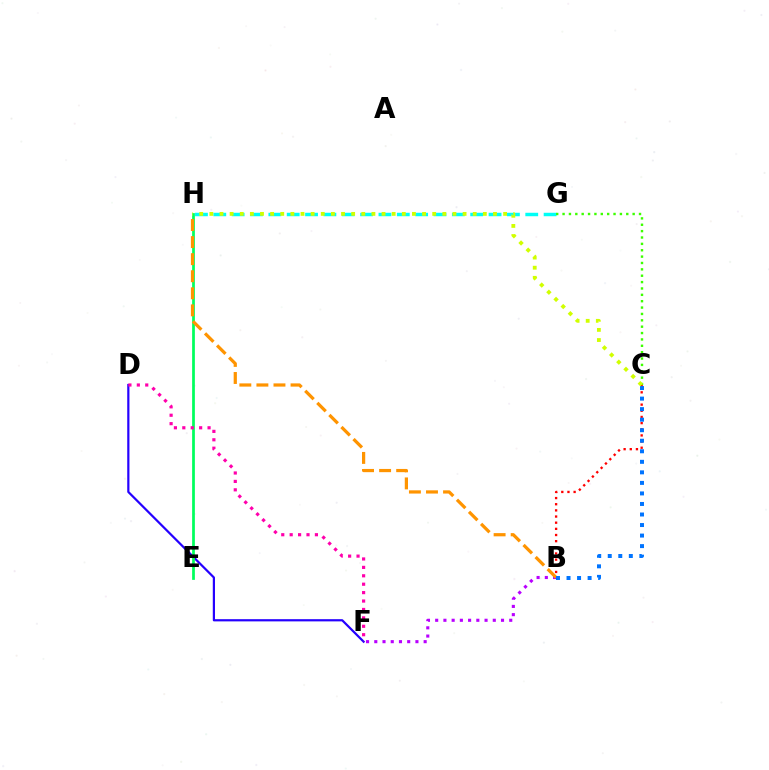{('B', 'F'): [{'color': '#b900ff', 'line_style': 'dotted', 'thickness': 2.24}], ('D', 'F'): [{'color': '#2500ff', 'line_style': 'solid', 'thickness': 1.59}, {'color': '#ff00ac', 'line_style': 'dotted', 'thickness': 2.29}], ('B', 'C'): [{'color': '#ff0000', 'line_style': 'dotted', 'thickness': 1.67}, {'color': '#0074ff', 'line_style': 'dotted', 'thickness': 2.86}], ('E', 'H'): [{'color': '#00ff5c', 'line_style': 'solid', 'thickness': 1.97}], ('B', 'H'): [{'color': '#ff9400', 'line_style': 'dashed', 'thickness': 2.32}], ('G', 'H'): [{'color': '#00fff6', 'line_style': 'dashed', 'thickness': 2.49}], ('C', 'G'): [{'color': '#3dff00', 'line_style': 'dotted', 'thickness': 1.73}], ('C', 'H'): [{'color': '#d1ff00', 'line_style': 'dotted', 'thickness': 2.75}]}